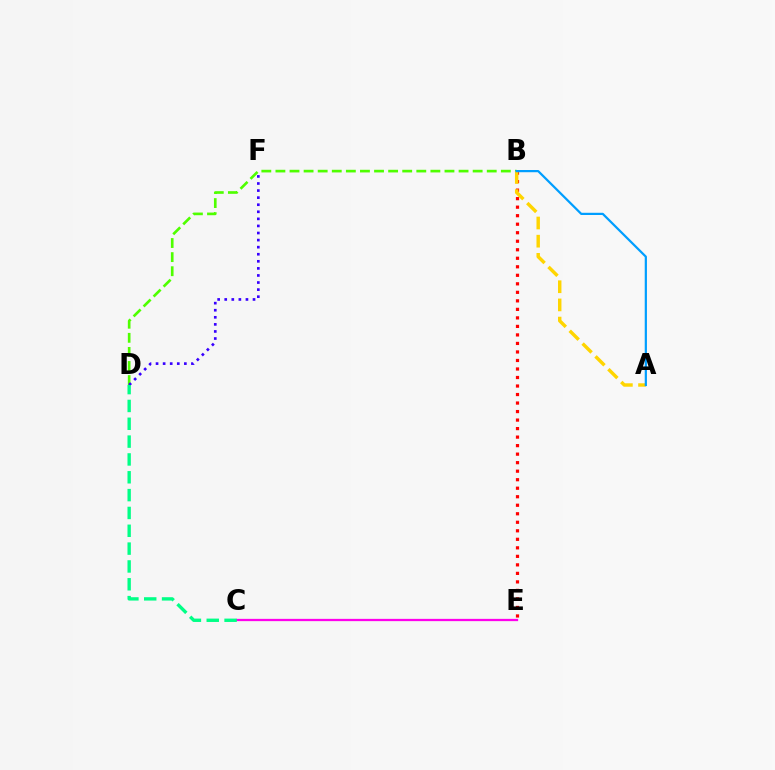{('B', 'E'): [{'color': '#ff0000', 'line_style': 'dotted', 'thickness': 2.31}], ('B', 'D'): [{'color': '#4fff00', 'line_style': 'dashed', 'thickness': 1.91}], ('A', 'B'): [{'color': '#ffd500', 'line_style': 'dashed', 'thickness': 2.47}, {'color': '#009eff', 'line_style': 'solid', 'thickness': 1.59}], ('C', 'E'): [{'color': '#ff00ed', 'line_style': 'solid', 'thickness': 1.64}], ('D', 'F'): [{'color': '#3700ff', 'line_style': 'dotted', 'thickness': 1.92}], ('C', 'D'): [{'color': '#00ff86', 'line_style': 'dashed', 'thickness': 2.42}]}